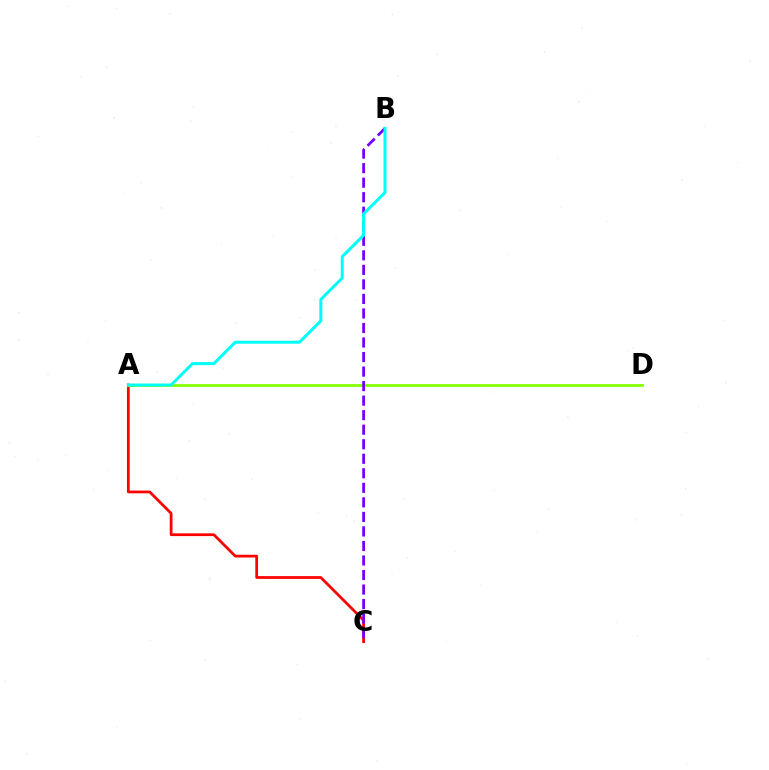{('A', 'C'): [{'color': '#ff0000', 'line_style': 'solid', 'thickness': 1.98}], ('A', 'D'): [{'color': '#84ff00', 'line_style': 'solid', 'thickness': 1.99}], ('B', 'C'): [{'color': '#7200ff', 'line_style': 'dashed', 'thickness': 1.97}], ('A', 'B'): [{'color': '#00fff6', 'line_style': 'solid', 'thickness': 2.16}]}